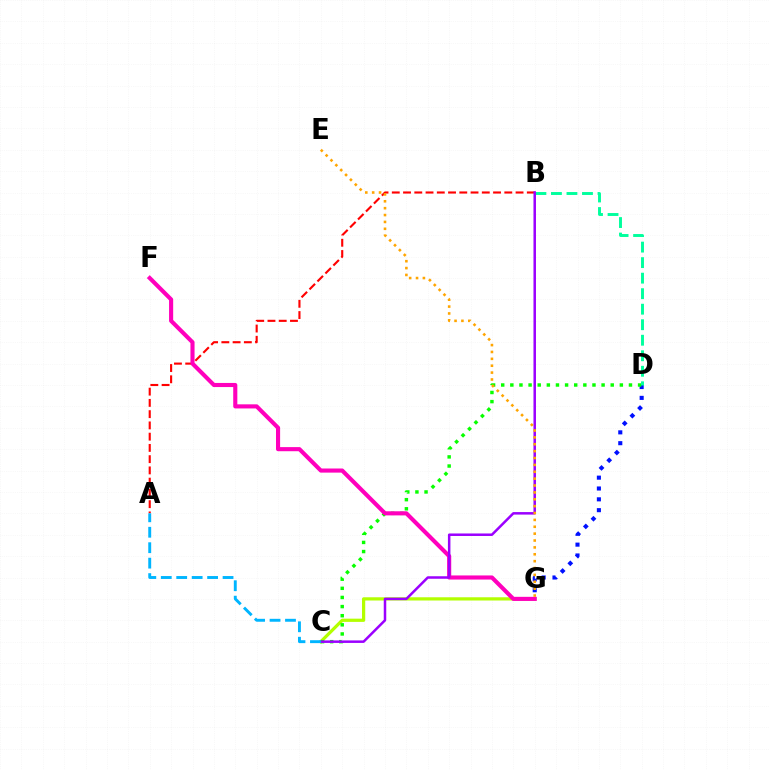{('C', 'G'): [{'color': '#b3ff00', 'line_style': 'solid', 'thickness': 2.33}], ('D', 'G'): [{'color': '#0010ff', 'line_style': 'dotted', 'thickness': 2.94}], ('C', 'D'): [{'color': '#08ff00', 'line_style': 'dotted', 'thickness': 2.48}], ('B', 'D'): [{'color': '#00ff9d', 'line_style': 'dashed', 'thickness': 2.11}], ('A', 'B'): [{'color': '#ff0000', 'line_style': 'dashed', 'thickness': 1.53}], ('F', 'G'): [{'color': '#ff00bd', 'line_style': 'solid', 'thickness': 2.96}], ('B', 'C'): [{'color': '#9b00ff', 'line_style': 'solid', 'thickness': 1.81}], ('E', 'G'): [{'color': '#ffa500', 'line_style': 'dotted', 'thickness': 1.87}], ('A', 'C'): [{'color': '#00b5ff', 'line_style': 'dashed', 'thickness': 2.1}]}